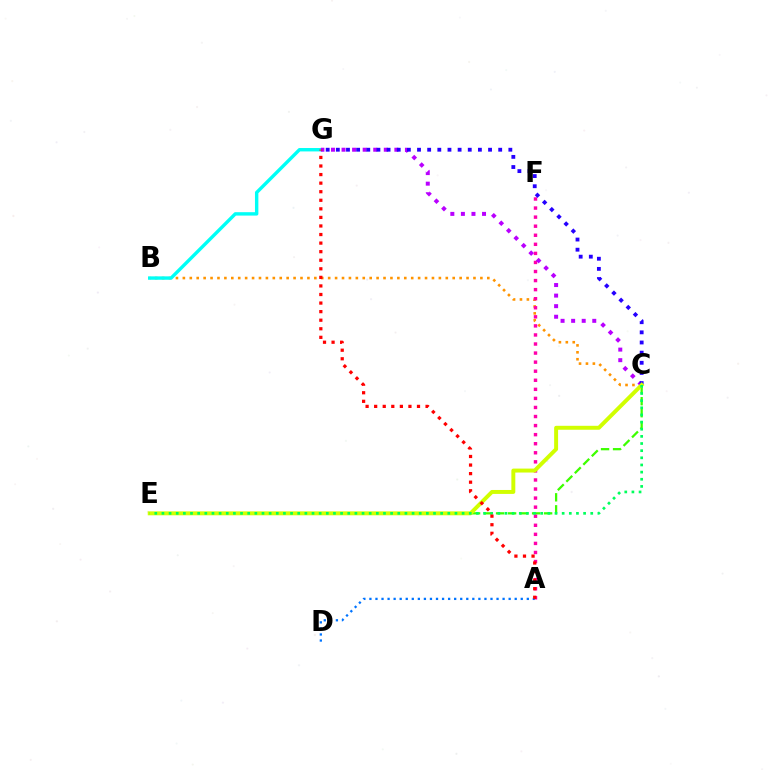{('B', 'C'): [{'color': '#ff9400', 'line_style': 'dotted', 'thickness': 1.88}], ('B', 'G'): [{'color': '#00fff6', 'line_style': 'solid', 'thickness': 2.45}], ('C', 'E'): [{'color': '#3dff00', 'line_style': 'dashed', 'thickness': 1.63}, {'color': '#d1ff00', 'line_style': 'solid', 'thickness': 2.84}, {'color': '#00ff5c', 'line_style': 'dotted', 'thickness': 1.94}], ('A', 'F'): [{'color': '#ff00ac', 'line_style': 'dotted', 'thickness': 2.46}], ('C', 'G'): [{'color': '#b900ff', 'line_style': 'dotted', 'thickness': 2.87}, {'color': '#2500ff', 'line_style': 'dotted', 'thickness': 2.76}], ('A', 'D'): [{'color': '#0074ff', 'line_style': 'dotted', 'thickness': 1.64}], ('A', 'G'): [{'color': '#ff0000', 'line_style': 'dotted', 'thickness': 2.33}]}